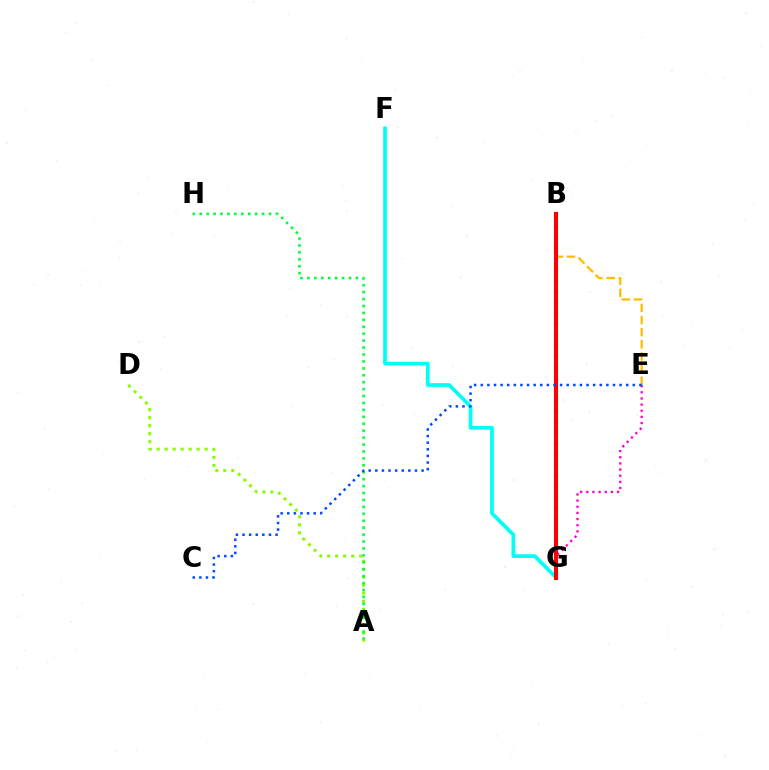{('A', 'D'): [{'color': '#84ff00', 'line_style': 'dotted', 'thickness': 2.17}], ('B', 'G'): [{'color': '#7200ff', 'line_style': 'dotted', 'thickness': 2.94}, {'color': '#ff0000', 'line_style': 'solid', 'thickness': 2.93}], ('E', 'G'): [{'color': '#ff00cf', 'line_style': 'dotted', 'thickness': 1.67}], ('B', 'E'): [{'color': '#ffbd00', 'line_style': 'dashed', 'thickness': 1.65}], ('F', 'G'): [{'color': '#00fff6', 'line_style': 'solid', 'thickness': 2.66}], ('A', 'H'): [{'color': '#00ff39', 'line_style': 'dotted', 'thickness': 1.88}], ('C', 'E'): [{'color': '#004bff', 'line_style': 'dotted', 'thickness': 1.8}]}